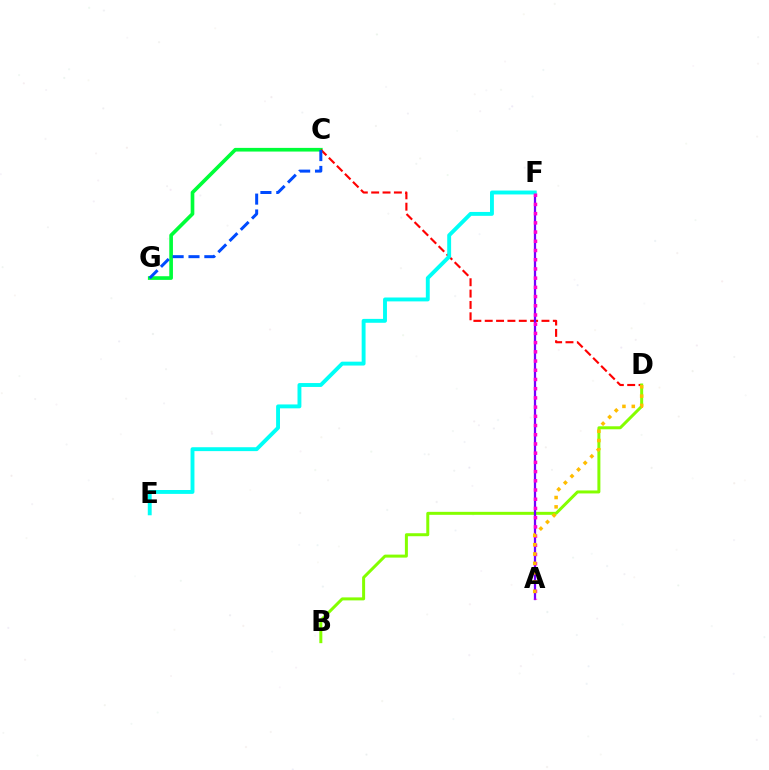{('C', 'G'): [{'color': '#00ff39', 'line_style': 'solid', 'thickness': 2.64}, {'color': '#004bff', 'line_style': 'dashed', 'thickness': 2.15}], ('C', 'D'): [{'color': '#ff0000', 'line_style': 'dashed', 'thickness': 1.54}], ('B', 'D'): [{'color': '#84ff00', 'line_style': 'solid', 'thickness': 2.15}], ('A', 'F'): [{'color': '#7200ff', 'line_style': 'solid', 'thickness': 1.62}, {'color': '#ff00cf', 'line_style': 'dotted', 'thickness': 2.5}], ('E', 'F'): [{'color': '#00fff6', 'line_style': 'solid', 'thickness': 2.8}], ('A', 'D'): [{'color': '#ffbd00', 'line_style': 'dotted', 'thickness': 2.54}]}